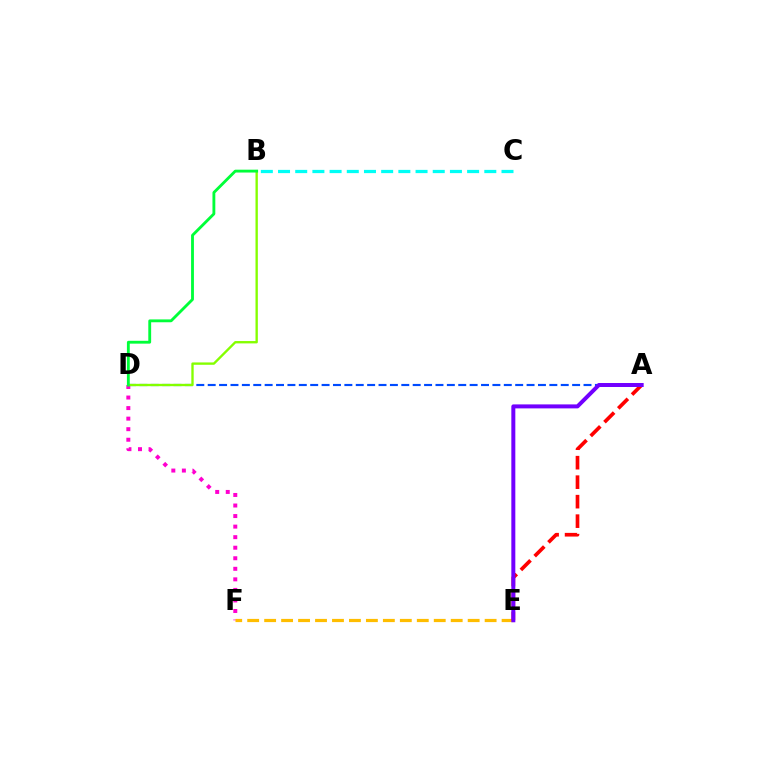{('A', 'D'): [{'color': '#004bff', 'line_style': 'dashed', 'thickness': 1.55}], ('D', 'F'): [{'color': '#ff00cf', 'line_style': 'dotted', 'thickness': 2.87}], ('B', 'D'): [{'color': '#84ff00', 'line_style': 'solid', 'thickness': 1.69}, {'color': '#00ff39', 'line_style': 'solid', 'thickness': 2.05}], ('E', 'F'): [{'color': '#ffbd00', 'line_style': 'dashed', 'thickness': 2.3}], ('B', 'C'): [{'color': '#00fff6', 'line_style': 'dashed', 'thickness': 2.34}], ('A', 'E'): [{'color': '#ff0000', 'line_style': 'dashed', 'thickness': 2.65}, {'color': '#7200ff', 'line_style': 'solid', 'thickness': 2.87}]}